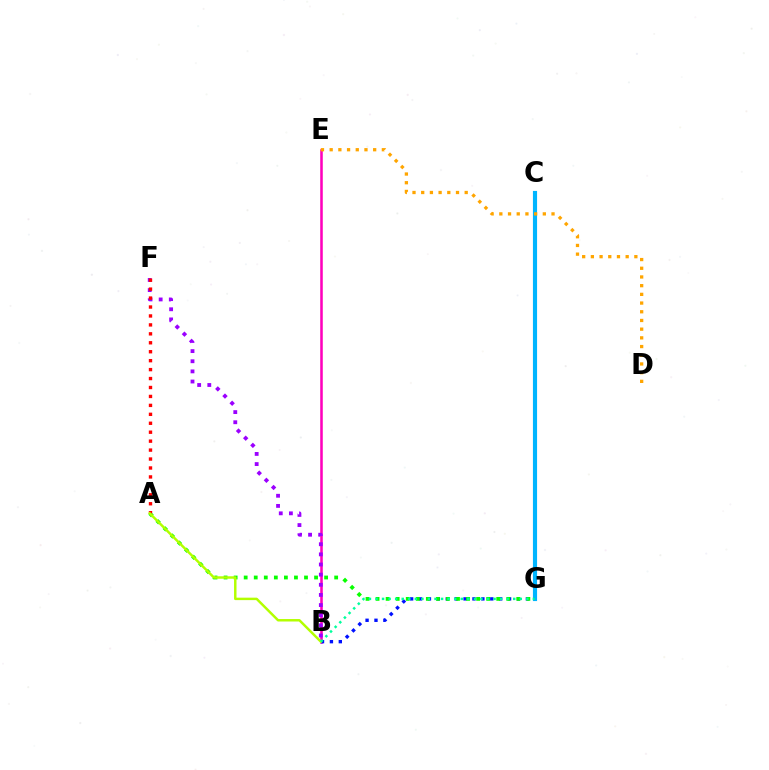{('B', 'E'): [{'color': '#ff00bd', 'line_style': 'solid', 'thickness': 1.83}], ('C', 'G'): [{'color': '#00b5ff', 'line_style': 'solid', 'thickness': 2.98}], ('B', 'G'): [{'color': '#0010ff', 'line_style': 'dotted', 'thickness': 2.42}, {'color': '#00ff9d', 'line_style': 'dotted', 'thickness': 1.78}], ('B', 'F'): [{'color': '#9b00ff', 'line_style': 'dotted', 'thickness': 2.75}], ('A', 'G'): [{'color': '#08ff00', 'line_style': 'dotted', 'thickness': 2.73}], ('D', 'E'): [{'color': '#ffa500', 'line_style': 'dotted', 'thickness': 2.36}], ('A', 'F'): [{'color': '#ff0000', 'line_style': 'dotted', 'thickness': 2.43}], ('A', 'B'): [{'color': '#b3ff00', 'line_style': 'solid', 'thickness': 1.77}]}